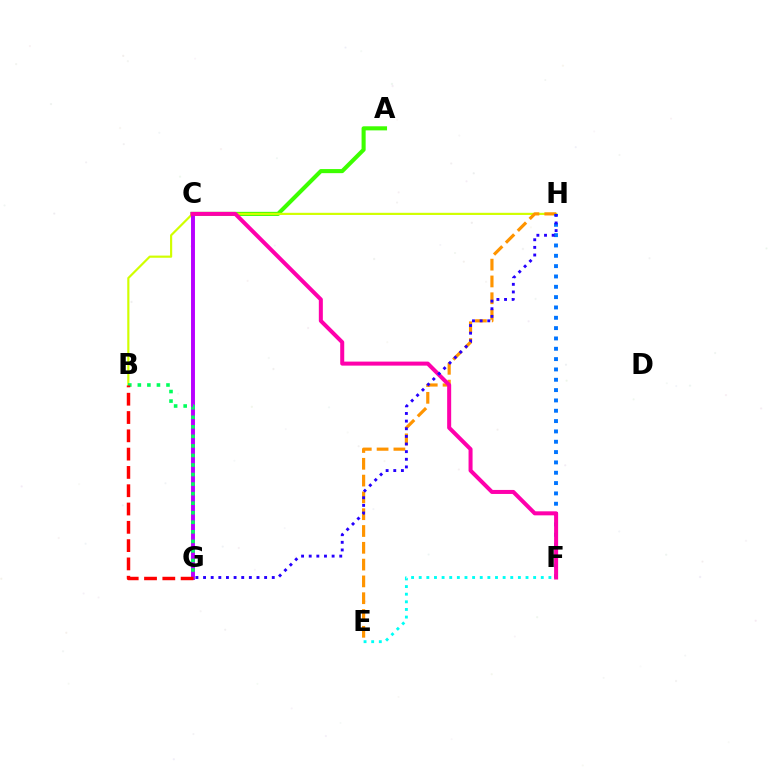{('E', 'F'): [{'color': '#00fff6', 'line_style': 'dotted', 'thickness': 2.07}], ('A', 'C'): [{'color': '#3dff00', 'line_style': 'solid', 'thickness': 2.94}], ('B', 'H'): [{'color': '#d1ff00', 'line_style': 'solid', 'thickness': 1.56}], ('E', 'H'): [{'color': '#ff9400', 'line_style': 'dashed', 'thickness': 2.28}], ('C', 'G'): [{'color': '#b900ff', 'line_style': 'solid', 'thickness': 2.82}], ('F', 'H'): [{'color': '#0074ff', 'line_style': 'dotted', 'thickness': 2.81}], ('B', 'G'): [{'color': '#00ff5c', 'line_style': 'dotted', 'thickness': 2.59}, {'color': '#ff0000', 'line_style': 'dashed', 'thickness': 2.49}], ('C', 'F'): [{'color': '#ff00ac', 'line_style': 'solid', 'thickness': 2.89}], ('G', 'H'): [{'color': '#2500ff', 'line_style': 'dotted', 'thickness': 2.07}]}